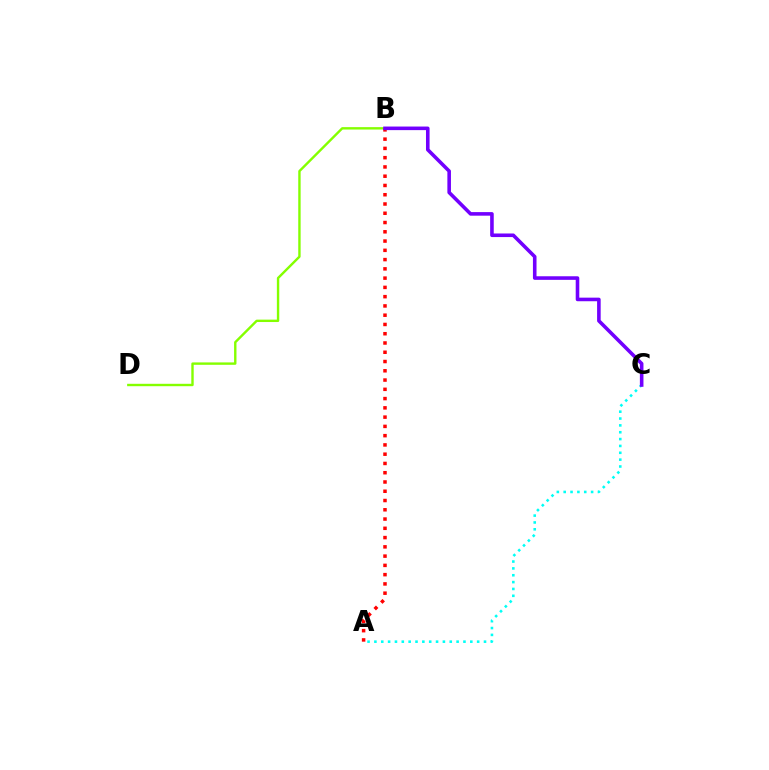{('A', 'C'): [{'color': '#00fff6', 'line_style': 'dotted', 'thickness': 1.86}], ('B', 'D'): [{'color': '#84ff00', 'line_style': 'solid', 'thickness': 1.73}], ('A', 'B'): [{'color': '#ff0000', 'line_style': 'dotted', 'thickness': 2.52}], ('B', 'C'): [{'color': '#7200ff', 'line_style': 'solid', 'thickness': 2.58}]}